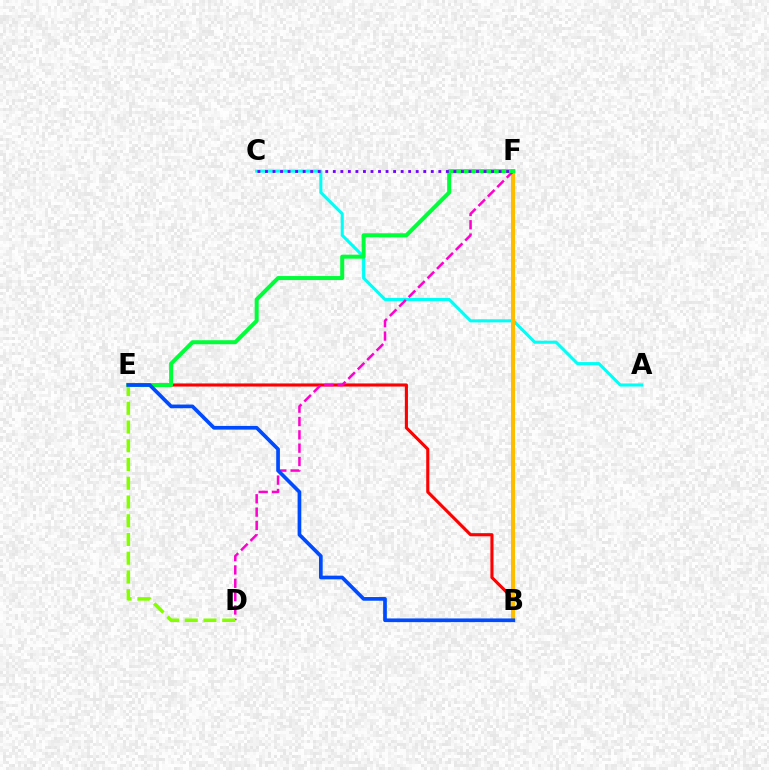{('B', 'E'): [{'color': '#ff0000', 'line_style': 'solid', 'thickness': 2.24}, {'color': '#004bff', 'line_style': 'solid', 'thickness': 2.66}], ('A', 'C'): [{'color': '#00fff6', 'line_style': 'solid', 'thickness': 2.21}], ('B', 'F'): [{'color': '#ffbd00', 'line_style': 'solid', 'thickness': 2.9}], ('D', 'F'): [{'color': '#ff00cf', 'line_style': 'dashed', 'thickness': 1.81}], ('E', 'F'): [{'color': '#00ff39', 'line_style': 'solid', 'thickness': 2.89}], ('D', 'E'): [{'color': '#84ff00', 'line_style': 'dashed', 'thickness': 2.55}], ('C', 'F'): [{'color': '#7200ff', 'line_style': 'dotted', 'thickness': 2.05}]}